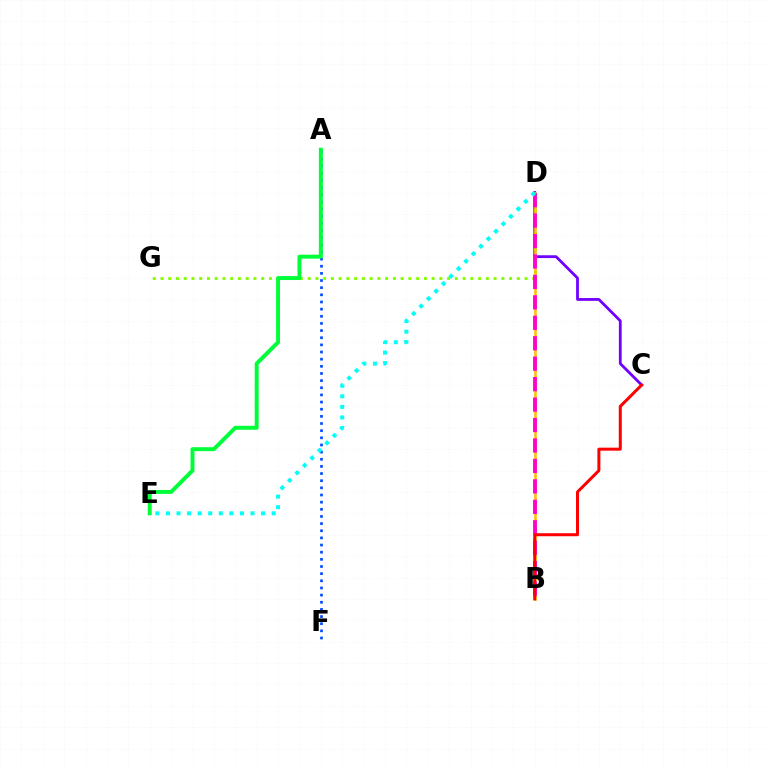{('C', 'D'): [{'color': '#7200ff', 'line_style': 'solid', 'thickness': 2.01}], ('A', 'F'): [{'color': '#004bff', 'line_style': 'dotted', 'thickness': 1.94}], ('D', 'G'): [{'color': '#84ff00', 'line_style': 'dotted', 'thickness': 2.1}], ('B', 'D'): [{'color': '#ffbd00', 'line_style': 'solid', 'thickness': 1.86}, {'color': '#ff00cf', 'line_style': 'dashed', 'thickness': 2.78}], ('D', 'E'): [{'color': '#00fff6', 'line_style': 'dotted', 'thickness': 2.87}], ('A', 'E'): [{'color': '#00ff39', 'line_style': 'solid', 'thickness': 2.85}], ('B', 'C'): [{'color': '#ff0000', 'line_style': 'solid', 'thickness': 2.17}]}